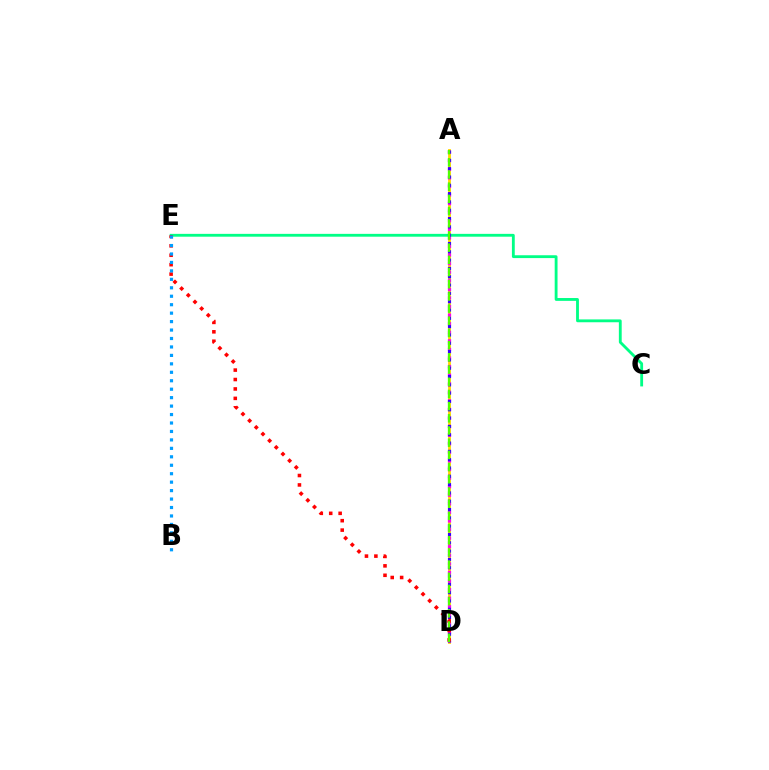{('A', 'D'): [{'color': '#ffd500', 'line_style': 'solid', 'thickness': 2.04}, {'color': '#ff00ed', 'line_style': 'dotted', 'thickness': 2.33}, {'color': '#3700ff', 'line_style': 'dotted', 'thickness': 2.26}, {'color': '#4fff00', 'line_style': 'dashed', 'thickness': 1.66}], ('C', 'E'): [{'color': '#00ff86', 'line_style': 'solid', 'thickness': 2.04}], ('D', 'E'): [{'color': '#ff0000', 'line_style': 'dotted', 'thickness': 2.56}], ('B', 'E'): [{'color': '#009eff', 'line_style': 'dotted', 'thickness': 2.3}]}